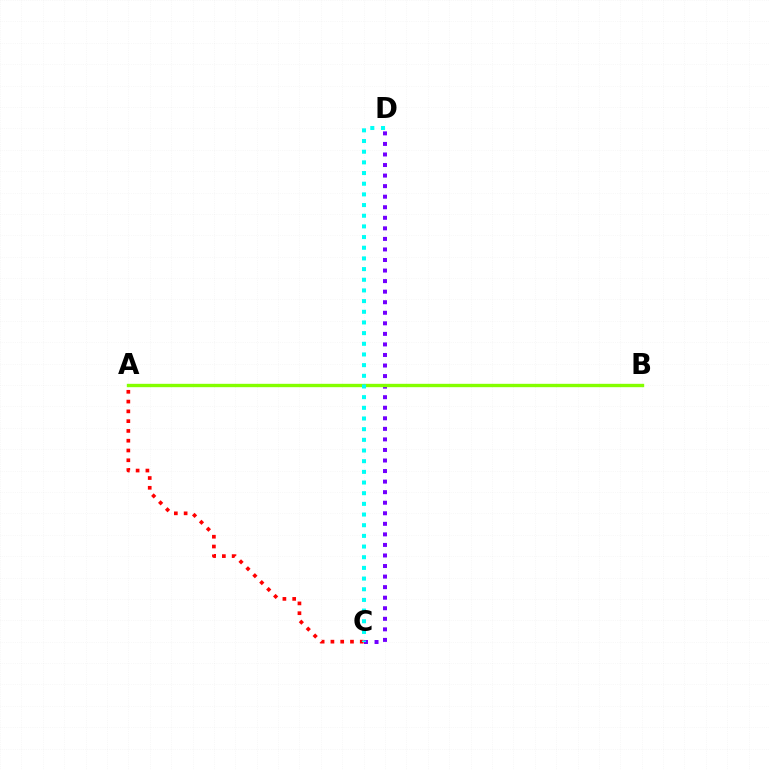{('C', 'D'): [{'color': '#7200ff', 'line_style': 'dotted', 'thickness': 2.87}, {'color': '#00fff6', 'line_style': 'dotted', 'thickness': 2.9}], ('A', 'C'): [{'color': '#ff0000', 'line_style': 'dotted', 'thickness': 2.66}], ('A', 'B'): [{'color': '#84ff00', 'line_style': 'solid', 'thickness': 2.42}]}